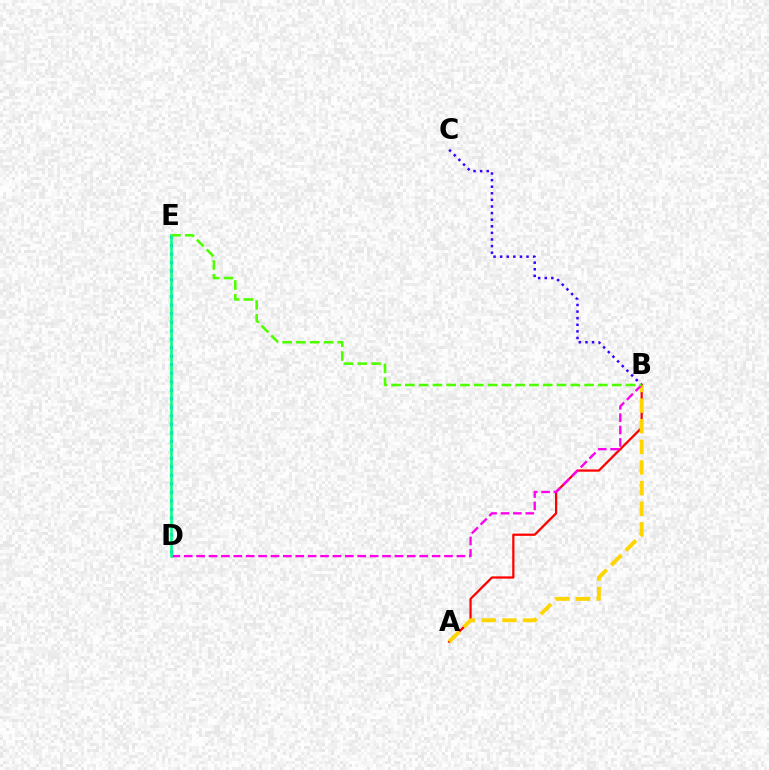{('A', 'B'): [{'color': '#ff0000', 'line_style': 'solid', 'thickness': 1.62}, {'color': '#ffd500', 'line_style': 'dashed', 'thickness': 2.8}], ('B', 'D'): [{'color': '#ff00ed', 'line_style': 'dashed', 'thickness': 1.68}], ('B', 'C'): [{'color': '#3700ff', 'line_style': 'dotted', 'thickness': 1.79}], ('D', 'E'): [{'color': '#009eff', 'line_style': 'dotted', 'thickness': 2.31}, {'color': '#00ff86', 'line_style': 'solid', 'thickness': 1.86}], ('B', 'E'): [{'color': '#4fff00', 'line_style': 'dashed', 'thickness': 1.87}]}